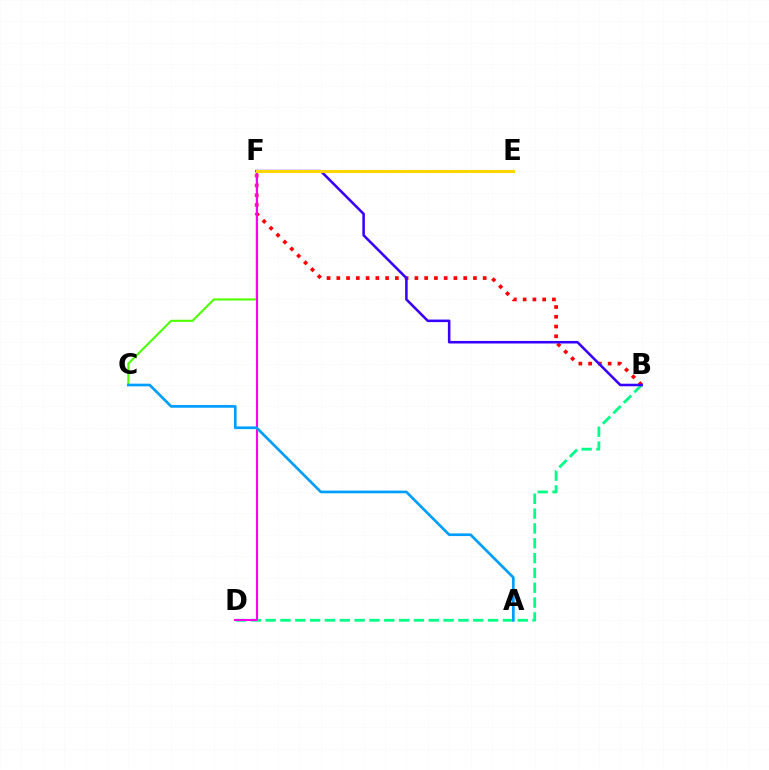{('B', 'D'): [{'color': '#00ff86', 'line_style': 'dashed', 'thickness': 2.01}], ('B', 'F'): [{'color': '#ff0000', 'line_style': 'dotted', 'thickness': 2.65}, {'color': '#3700ff', 'line_style': 'solid', 'thickness': 1.84}], ('C', 'F'): [{'color': '#4fff00', 'line_style': 'solid', 'thickness': 1.51}], ('D', 'F'): [{'color': '#ff00ed', 'line_style': 'solid', 'thickness': 1.51}], ('E', 'F'): [{'color': '#ffd500', 'line_style': 'solid', 'thickness': 2.18}], ('A', 'C'): [{'color': '#009eff', 'line_style': 'solid', 'thickness': 1.93}]}